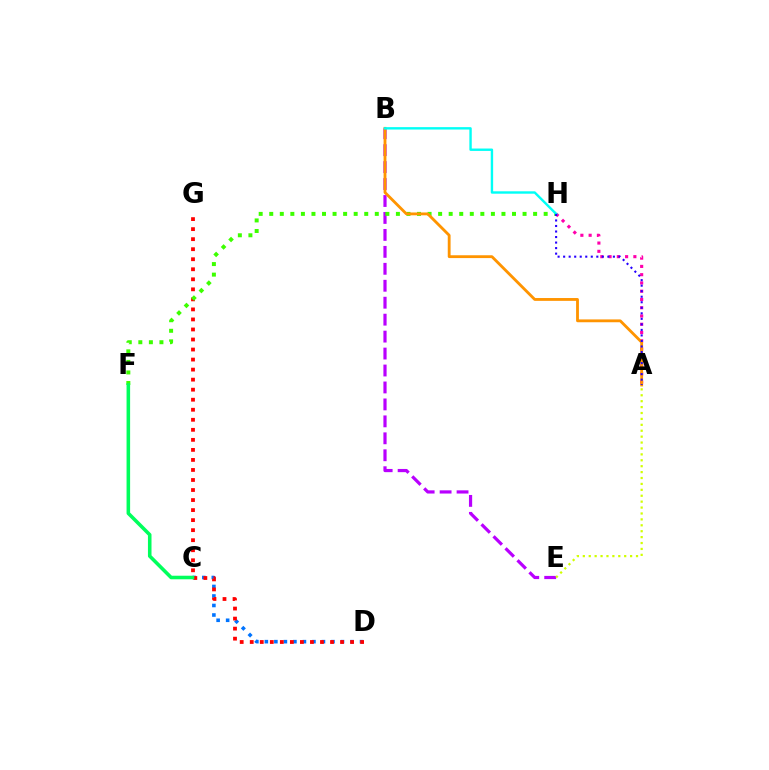{('C', 'D'): [{'color': '#0074ff', 'line_style': 'dotted', 'thickness': 2.59}], ('D', 'G'): [{'color': '#ff0000', 'line_style': 'dotted', 'thickness': 2.73}], ('B', 'E'): [{'color': '#b900ff', 'line_style': 'dashed', 'thickness': 2.3}], ('F', 'H'): [{'color': '#3dff00', 'line_style': 'dotted', 'thickness': 2.87}], ('A', 'H'): [{'color': '#ff00ac', 'line_style': 'dotted', 'thickness': 2.25}, {'color': '#2500ff', 'line_style': 'dotted', 'thickness': 1.5}], ('A', 'E'): [{'color': '#d1ff00', 'line_style': 'dotted', 'thickness': 1.61}], ('A', 'B'): [{'color': '#ff9400', 'line_style': 'solid', 'thickness': 2.04}], ('C', 'F'): [{'color': '#00ff5c', 'line_style': 'solid', 'thickness': 2.56}], ('B', 'H'): [{'color': '#00fff6', 'line_style': 'solid', 'thickness': 1.72}]}